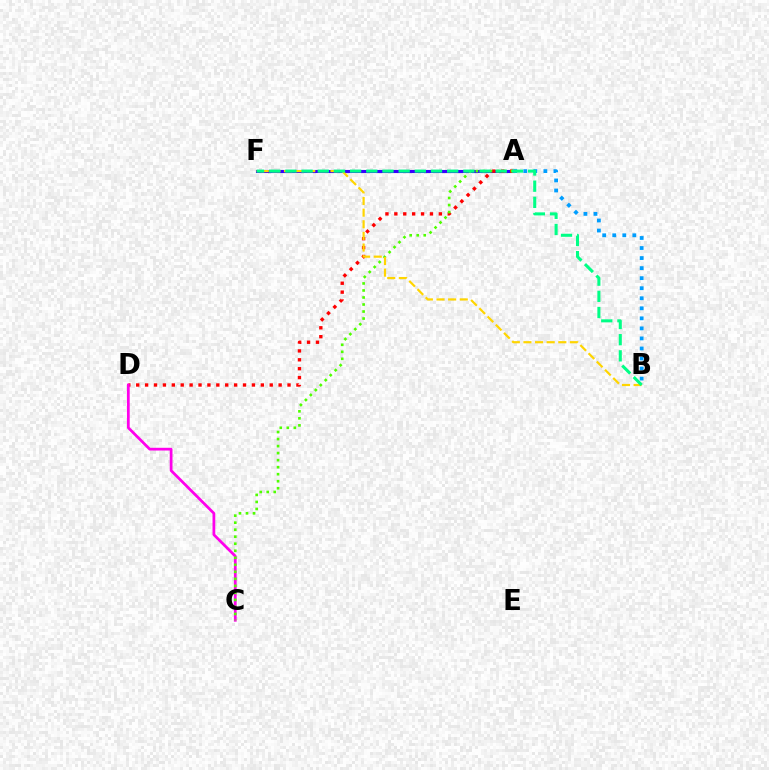{('A', 'F'): [{'color': '#3700ff', 'line_style': 'solid', 'thickness': 2.23}], ('A', 'D'): [{'color': '#ff0000', 'line_style': 'dotted', 'thickness': 2.42}], ('C', 'D'): [{'color': '#ff00ed', 'line_style': 'solid', 'thickness': 1.98}], ('A', 'C'): [{'color': '#4fff00', 'line_style': 'dotted', 'thickness': 1.91}], ('A', 'B'): [{'color': '#009eff', 'line_style': 'dotted', 'thickness': 2.73}], ('B', 'F'): [{'color': '#ffd500', 'line_style': 'dashed', 'thickness': 1.58}, {'color': '#00ff86', 'line_style': 'dashed', 'thickness': 2.2}]}